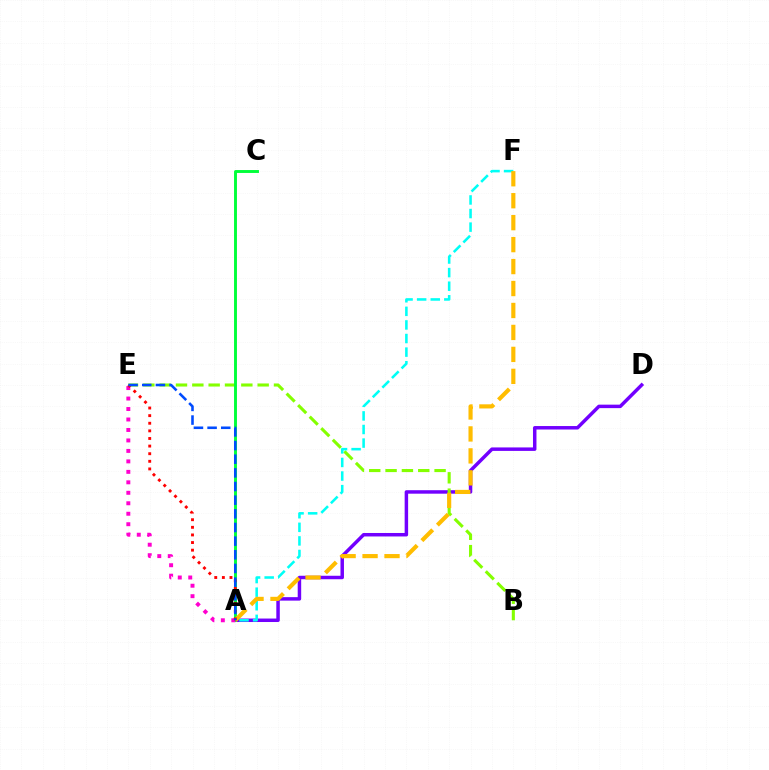{('A', 'D'): [{'color': '#7200ff', 'line_style': 'solid', 'thickness': 2.5}], ('B', 'E'): [{'color': '#84ff00', 'line_style': 'dashed', 'thickness': 2.22}], ('A', 'F'): [{'color': '#00fff6', 'line_style': 'dashed', 'thickness': 1.85}, {'color': '#ffbd00', 'line_style': 'dashed', 'thickness': 2.98}], ('A', 'C'): [{'color': '#00ff39', 'line_style': 'solid', 'thickness': 2.1}], ('A', 'E'): [{'color': '#ff00cf', 'line_style': 'dotted', 'thickness': 2.85}, {'color': '#ff0000', 'line_style': 'dotted', 'thickness': 2.07}, {'color': '#004bff', 'line_style': 'dashed', 'thickness': 1.86}]}